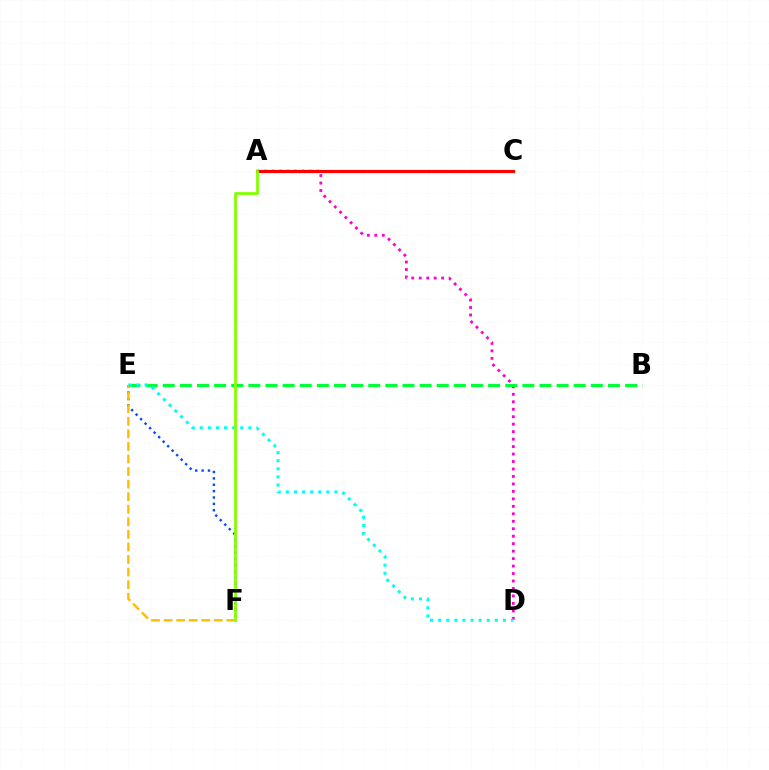{('A', 'C'): [{'color': '#7200ff', 'line_style': 'dashed', 'thickness': 2.2}, {'color': '#ff0000', 'line_style': 'solid', 'thickness': 2.23}], ('A', 'D'): [{'color': '#ff00cf', 'line_style': 'dotted', 'thickness': 2.03}], ('B', 'E'): [{'color': '#00ff39', 'line_style': 'dashed', 'thickness': 2.33}], ('D', 'E'): [{'color': '#00fff6', 'line_style': 'dotted', 'thickness': 2.2}], ('E', 'F'): [{'color': '#004bff', 'line_style': 'dotted', 'thickness': 1.73}, {'color': '#ffbd00', 'line_style': 'dashed', 'thickness': 1.71}], ('A', 'F'): [{'color': '#84ff00', 'line_style': 'solid', 'thickness': 2.01}]}